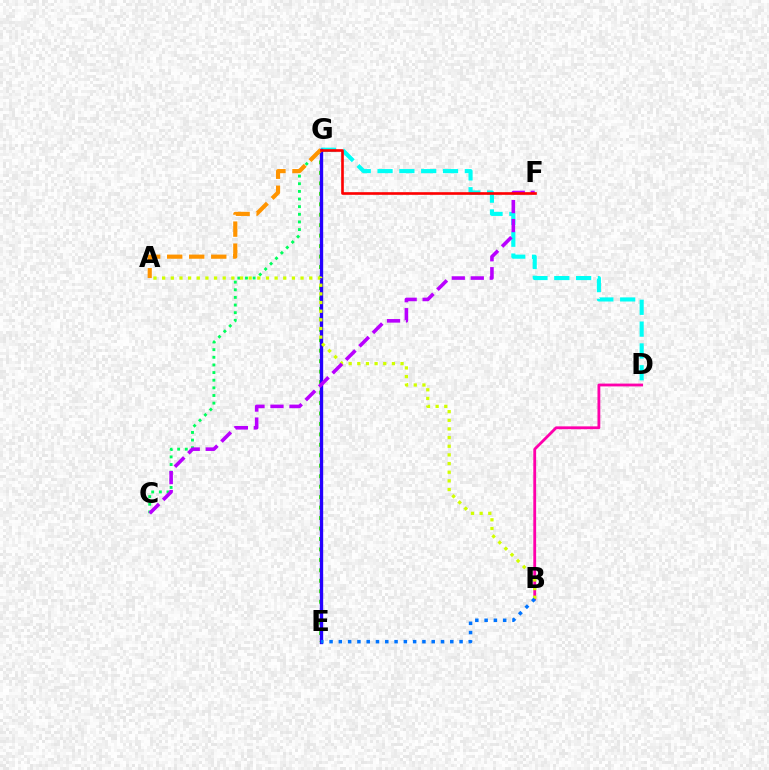{('E', 'G'): [{'color': '#3dff00', 'line_style': 'dotted', 'thickness': 2.84}, {'color': '#2500ff', 'line_style': 'solid', 'thickness': 2.41}], ('D', 'G'): [{'color': '#00fff6', 'line_style': 'dashed', 'thickness': 2.96}], ('C', 'G'): [{'color': '#00ff5c', 'line_style': 'dotted', 'thickness': 2.08}], ('A', 'G'): [{'color': '#ff9400', 'line_style': 'dashed', 'thickness': 2.99}], ('B', 'D'): [{'color': '#ff00ac', 'line_style': 'solid', 'thickness': 2.03}], ('A', 'B'): [{'color': '#d1ff00', 'line_style': 'dotted', 'thickness': 2.35}], ('B', 'E'): [{'color': '#0074ff', 'line_style': 'dotted', 'thickness': 2.52}], ('C', 'F'): [{'color': '#b900ff', 'line_style': 'dashed', 'thickness': 2.58}], ('F', 'G'): [{'color': '#ff0000', 'line_style': 'solid', 'thickness': 1.9}]}